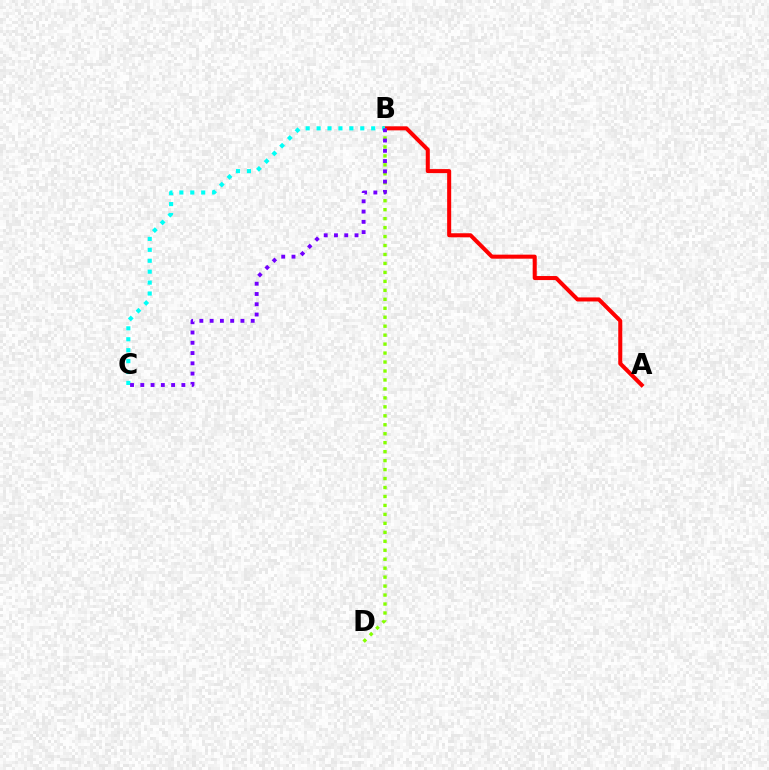{('A', 'B'): [{'color': '#ff0000', 'line_style': 'solid', 'thickness': 2.91}], ('B', 'C'): [{'color': '#00fff6', 'line_style': 'dotted', 'thickness': 2.97}, {'color': '#7200ff', 'line_style': 'dotted', 'thickness': 2.79}], ('B', 'D'): [{'color': '#84ff00', 'line_style': 'dotted', 'thickness': 2.44}]}